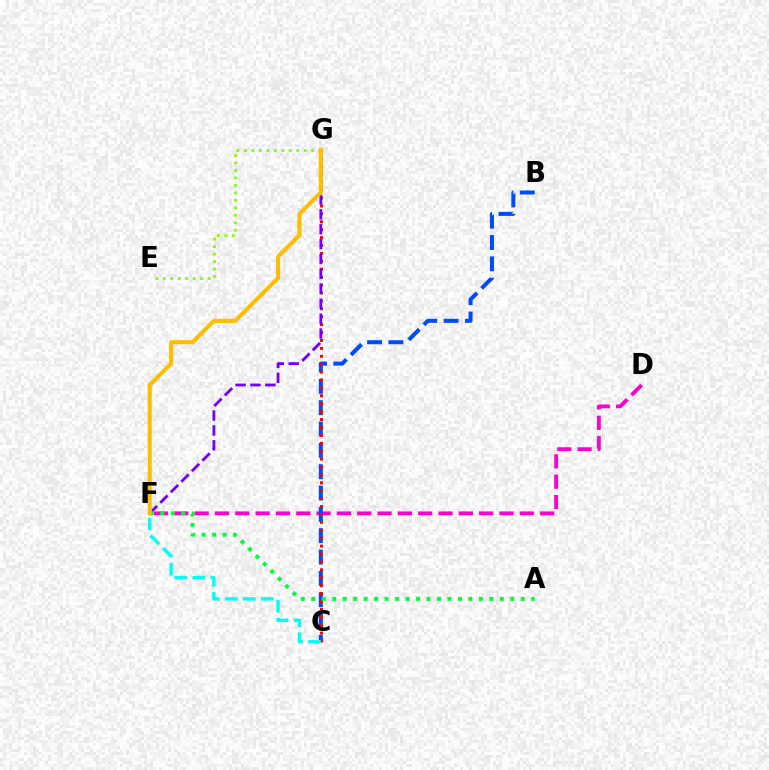{('D', 'F'): [{'color': '#ff00cf', 'line_style': 'dashed', 'thickness': 2.76}], ('B', 'C'): [{'color': '#004bff', 'line_style': 'dashed', 'thickness': 2.9}], ('E', 'G'): [{'color': '#84ff00', 'line_style': 'dotted', 'thickness': 2.03}], ('C', 'G'): [{'color': '#ff0000', 'line_style': 'dotted', 'thickness': 2.15}], ('F', 'G'): [{'color': '#7200ff', 'line_style': 'dashed', 'thickness': 2.02}, {'color': '#ffbd00', 'line_style': 'solid', 'thickness': 2.92}], ('A', 'F'): [{'color': '#00ff39', 'line_style': 'dotted', 'thickness': 2.85}], ('C', 'F'): [{'color': '#00fff6', 'line_style': 'dashed', 'thickness': 2.45}]}